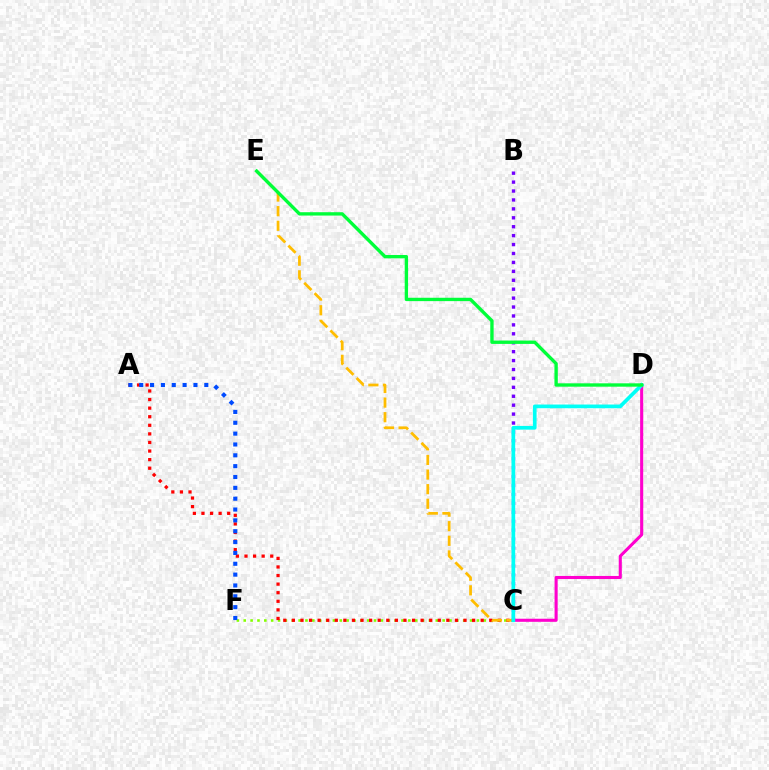{('B', 'C'): [{'color': '#7200ff', 'line_style': 'dotted', 'thickness': 2.42}], ('C', 'F'): [{'color': '#84ff00', 'line_style': 'dotted', 'thickness': 1.86}], ('A', 'C'): [{'color': '#ff0000', 'line_style': 'dotted', 'thickness': 2.33}], ('C', 'E'): [{'color': '#ffbd00', 'line_style': 'dashed', 'thickness': 1.98}], ('A', 'F'): [{'color': '#004bff', 'line_style': 'dotted', 'thickness': 2.95}], ('C', 'D'): [{'color': '#ff00cf', 'line_style': 'solid', 'thickness': 2.22}, {'color': '#00fff6', 'line_style': 'solid', 'thickness': 2.67}], ('D', 'E'): [{'color': '#00ff39', 'line_style': 'solid', 'thickness': 2.42}]}